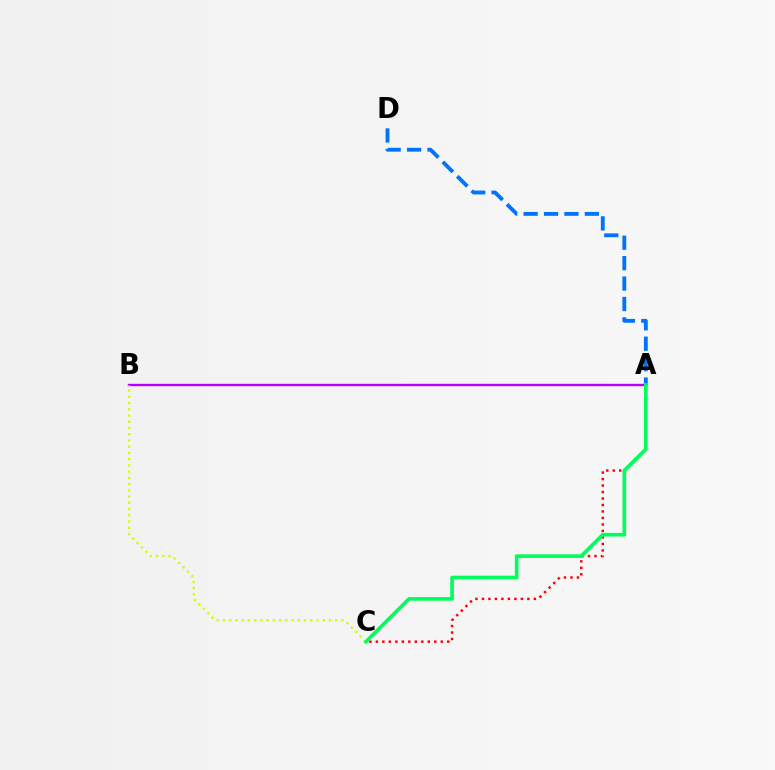{('A', 'D'): [{'color': '#0074ff', 'line_style': 'dashed', 'thickness': 2.77}], ('A', 'C'): [{'color': '#ff0000', 'line_style': 'dotted', 'thickness': 1.76}, {'color': '#00ff5c', 'line_style': 'solid', 'thickness': 2.63}], ('A', 'B'): [{'color': '#b900ff', 'line_style': 'solid', 'thickness': 1.72}], ('B', 'C'): [{'color': '#d1ff00', 'line_style': 'dotted', 'thickness': 1.69}]}